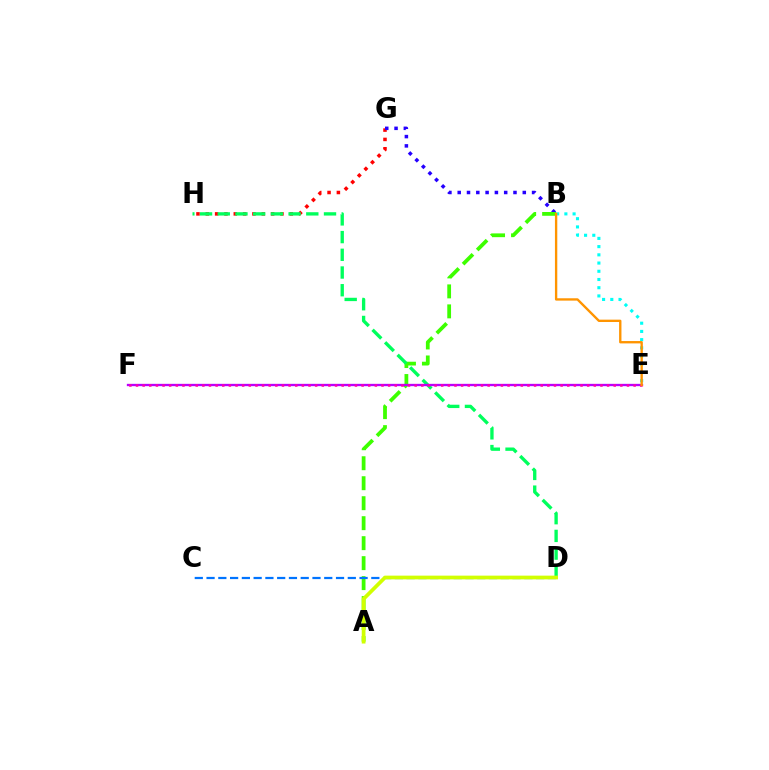{('G', 'H'): [{'color': '#ff0000', 'line_style': 'dotted', 'thickness': 2.53}], ('B', 'G'): [{'color': '#2500ff', 'line_style': 'dotted', 'thickness': 2.53}], ('A', 'B'): [{'color': '#3dff00', 'line_style': 'dashed', 'thickness': 2.71}], ('B', 'E'): [{'color': '#00fff6', 'line_style': 'dotted', 'thickness': 2.23}, {'color': '#ff9400', 'line_style': 'solid', 'thickness': 1.69}], ('D', 'H'): [{'color': '#00ff5c', 'line_style': 'dashed', 'thickness': 2.41}], ('E', 'F'): [{'color': '#b900ff', 'line_style': 'solid', 'thickness': 1.67}, {'color': '#ff00ac', 'line_style': 'dotted', 'thickness': 1.8}], ('C', 'D'): [{'color': '#0074ff', 'line_style': 'dashed', 'thickness': 1.6}], ('A', 'D'): [{'color': '#d1ff00', 'line_style': 'solid', 'thickness': 2.68}]}